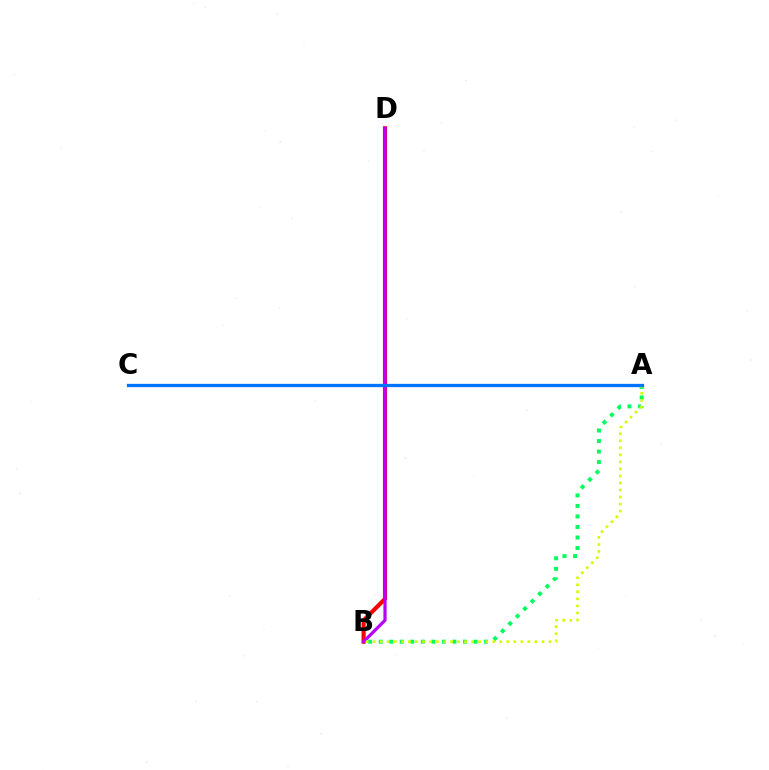{('A', 'B'): [{'color': '#00ff5c', 'line_style': 'dotted', 'thickness': 2.86}, {'color': '#d1ff00', 'line_style': 'dotted', 'thickness': 1.91}], ('B', 'D'): [{'color': '#ff0000', 'line_style': 'solid', 'thickness': 2.98}, {'color': '#b900ff', 'line_style': 'solid', 'thickness': 2.31}], ('A', 'C'): [{'color': '#0074ff', 'line_style': 'solid', 'thickness': 2.37}]}